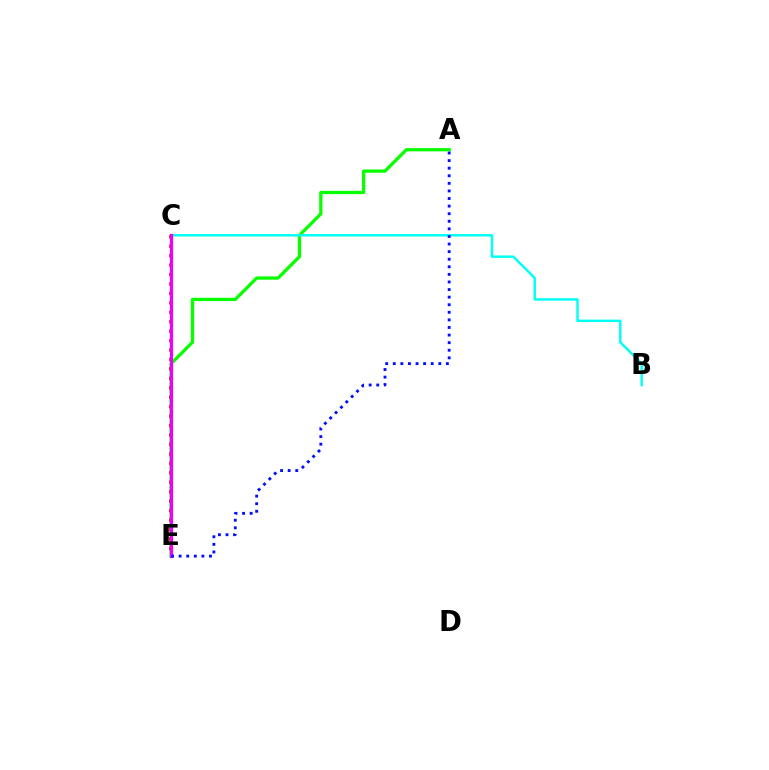{('A', 'E'): [{'color': '#08ff00', 'line_style': 'solid', 'thickness': 2.36}, {'color': '#0010ff', 'line_style': 'dotted', 'thickness': 2.06}], ('C', 'E'): [{'color': '#fcf500', 'line_style': 'dashed', 'thickness': 1.96}, {'color': '#ff0000', 'line_style': 'dotted', 'thickness': 2.57}, {'color': '#ee00ff', 'line_style': 'solid', 'thickness': 2.29}], ('B', 'C'): [{'color': '#00fff6', 'line_style': 'solid', 'thickness': 1.76}]}